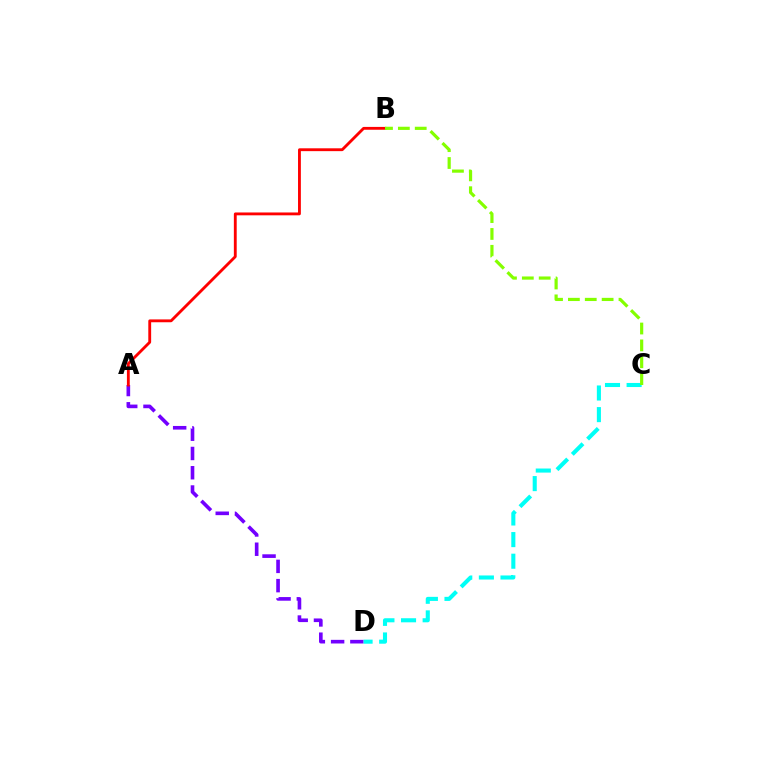{('A', 'D'): [{'color': '#7200ff', 'line_style': 'dashed', 'thickness': 2.62}], ('A', 'B'): [{'color': '#ff0000', 'line_style': 'solid', 'thickness': 2.05}], ('C', 'D'): [{'color': '#00fff6', 'line_style': 'dashed', 'thickness': 2.94}], ('B', 'C'): [{'color': '#84ff00', 'line_style': 'dashed', 'thickness': 2.29}]}